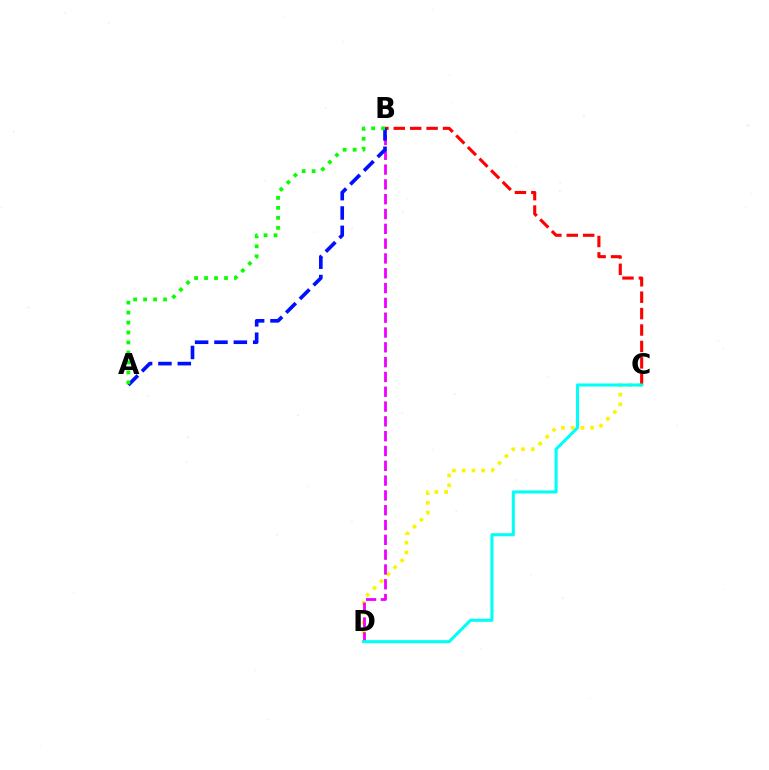{('C', 'D'): [{'color': '#fcf500', 'line_style': 'dotted', 'thickness': 2.65}, {'color': '#00fff6', 'line_style': 'solid', 'thickness': 2.21}], ('B', 'D'): [{'color': '#ee00ff', 'line_style': 'dashed', 'thickness': 2.01}], ('B', 'C'): [{'color': '#ff0000', 'line_style': 'dashed', 'thickness': 2.23}], ('A', 'B'): [{'color': '#0010ff', 'line_style': 'dashed', 'thickness': 2.63}, {'color': '#08ff00', 'line_style': 'dotted', 'thickness': 2.71}]}